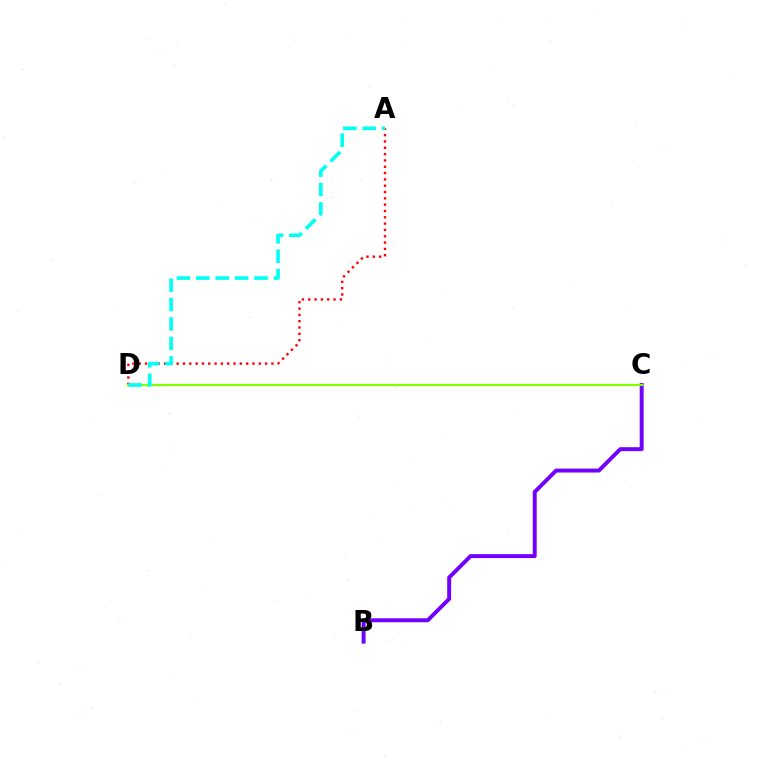{('A', 'D'): [{'color': '#ff0000', 'line_style': 'dotted', 'thickness': 1.72}, {'color': '#00fff6', 'line_style': 'dashed', 'thickness': 2.64}], ('B', 'C'): [{'color': '#7200ff', 'line_style': 'solid', 'thickness': 2.84}], ('C', 'D'): [{'color': '#84ff00', 'line_style': 'solid', 'thickness': 1.62}]}